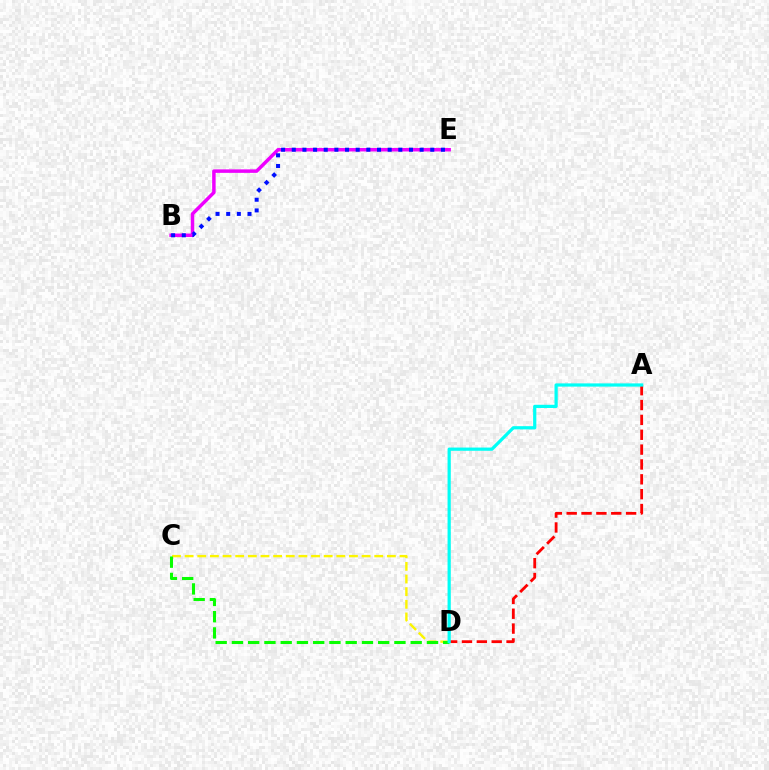{('B', 'E'): [{'color': '#ee00ff', 'line_style': 'solid', 'thickness': 2.51}, {'color': '#0010ff', 'line_style': 'dotted', 'thickness': 2.9}], ('A', 'D'): [{'color': '#ff0000', 'line_style': 'dashed', 'thickness': 2.02}, {'color': '#00fff6', 'line_style': 'solid', 'thickness': 2.32}], ('C', 'D'): [{'color': '#fcf500', 'line_style': 'dashed', 'thickness': 1.72}, {'color': '#08ff00', 'line_style': 'dashed', 'thickness': 2.21}]}